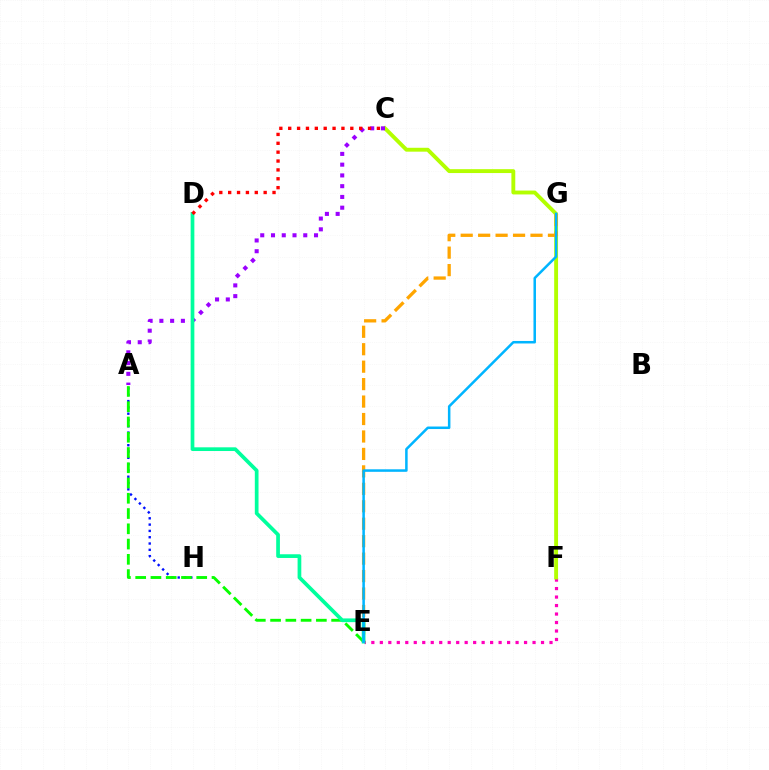{('E', 'F'): [{'color': '#ff00bd', 'line_style': 'dotted', 'thickness': 2.31}], ('C', 'F'): [{'color': '#b3ff00', 'line_style': 'solid', 'thickness': 2.8}], ('A', 'H'): [{'color': '#0010ff', 'line_style': 'dotted', 'thickness': 1.71}], ('A', 'C'): [{'color': '#9b00ff', 'line_style': 'dotted', 'thickness': 2.92}], ('A', 'E'): [{'color': '#08ff00', 'line_style': 'dashed', 'thickness': 2.07}], ('E', 'G'): [{'color': '#ffa500', 'line_style': 'dashed', 'thickness': 2.37}, {'color': '#00b5ff', 'line_style': 'solid', 'thickness': 1.81}], ('D', 'E'): [{'color': '#00ff9d', 'line_style': 'solid', 'thickness': 2.67}], ('C', 'D'): [{'color': '#ff0000', 'line_style': 'dotted', 'thickness': 2.41}]}